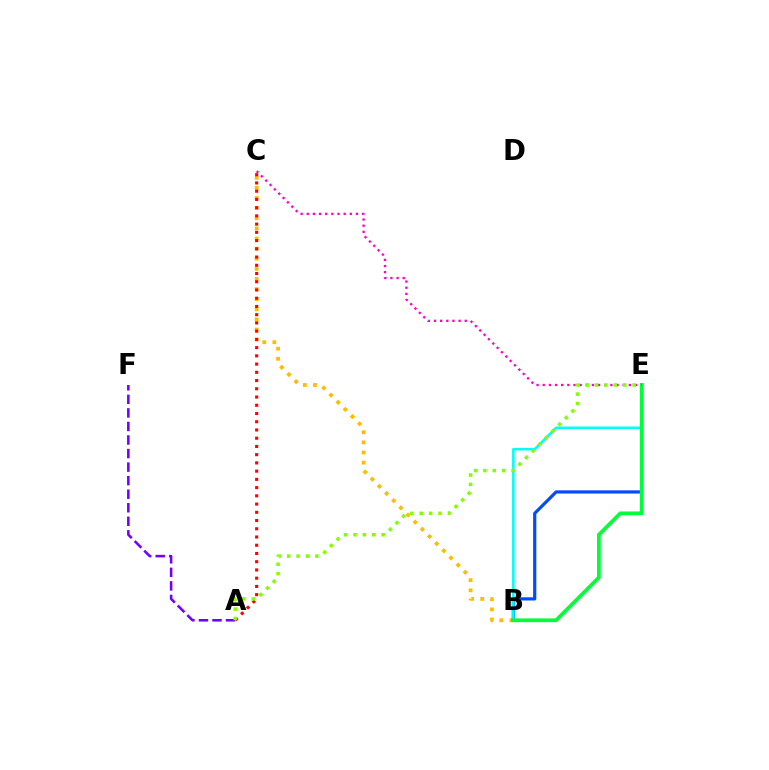{('B', 'C'): [{'color': '#ffbd00', 'line_style': 'dotted', 'thickness': 2.75}], ('B', 'E'): [{'color': '#004bff', 'line_style': 'solid', 'thickness': 2.3}, {'color': '#00fff6', 'line_style': 'solid', 'thickness': 1.82}, {'color': '#00ff39', 'line_style': 'solid', 'thickness': 2.7}], ('A', 'F'): [{'color': '#7200ff', 'line_style': 'dashed', 'thickness': 1.84}], ('A', 'C'): [{'color': '#ff0000', 'line_style': 'dotted', 'thickness': 2.24}], ('C', 'E'): [{'color': '#ff00cf', 'line_style': 'dotted', 'thickness': 1.67}], ('A', 'E'): [{'color': '#84ff00', 'line_style': 'dotted', 'thickness': 2.55}]}